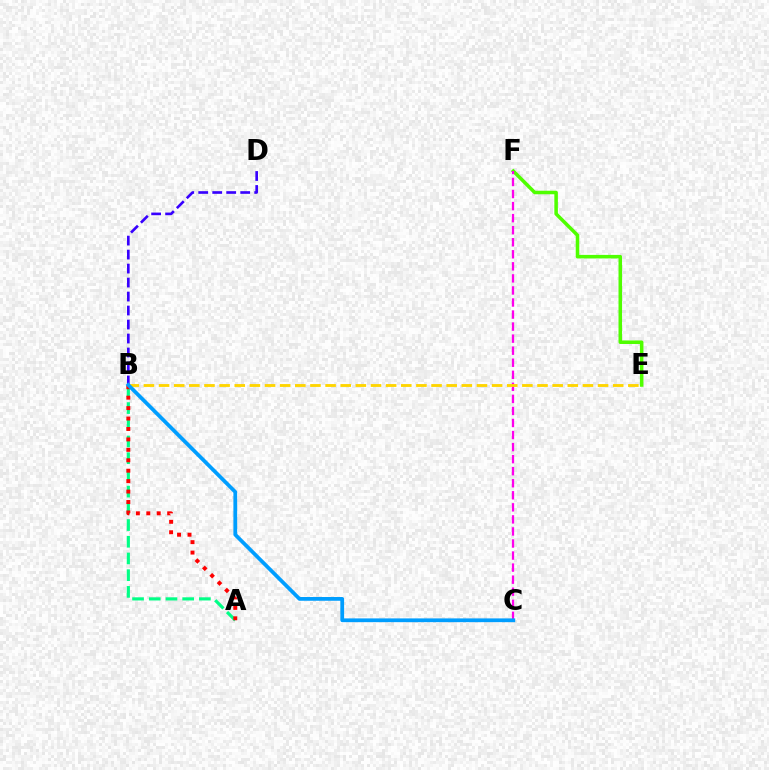{('E', 'F'): [{'color': '#4fff00', 'line_style': 'solid', 'thickness': 2.54}], ('C', 'F'): [{'color': '#ff00ed', 'line_style': 'dashed', 'thickness': 1.64}], ('B', 'D'): [{'color': '#3700ff', 'line_style': 'dashed', 'thickness': 1.9}], ('A', 'B'): [{'color': '#00ff86', 'line_style': 'dashed', 'thickness': 2.27}, {'color': '#ff0000', 'line_style': 'dotted', 'thickness': 2.83}], ('B', 'E'): [{'color': '#ffd500', 'line_style': 'dashed', 'thickness': 2.06}], ('B', 'C'): [{'color': '#009eff', 'line_style': 'solid', 'thickness': 2.71}]}